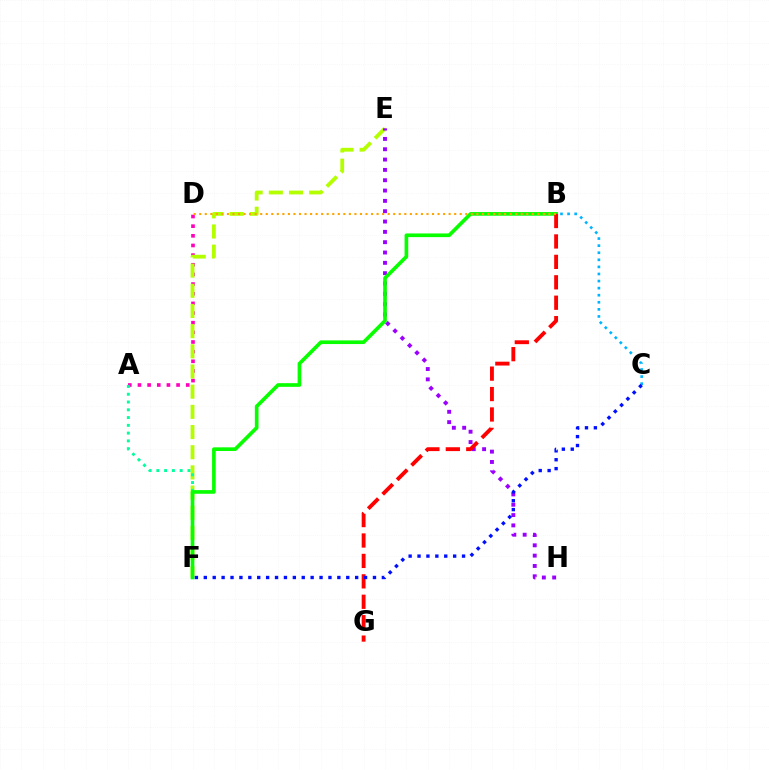{('A', 'D'): [{'color': '#ff00bd', 'line_style': 'dotted', 'thickness': 2.62}], ('E', 'F'): [{'color': '#b3ff00', 'line_style': 'dashed', 'thickness': 2.74}], ('A', 'F'): [{'color': '#00ff9d', 'line_style': 'dotted', 'thickness': 2.11}], ('E', 'H'): [{'color': '#9b00ff', 'line_style': 'dotted', 'thickness': 2.81}], ('B', 'F'): [{'color': '#08ff00', 'line_style': 'solid', 'thickness': 2.64}], ('B', 'G'): [{'color': '#ff0000', 'line_style': 'dashed', 'thickness': 2.77}], ('B', 'D'): [{'color': '#ffa500', 'line_style': 'dotted', 'thickness': 1.51}], ('B', 'C'): [{'color': '#00b5ff', 'line_style': 'dotted', 'thickness': 1.92}], ('C', 'F'): [{'color': '#0010ff', 'line_style': 'dotted', 'thickness': 2.42}]}